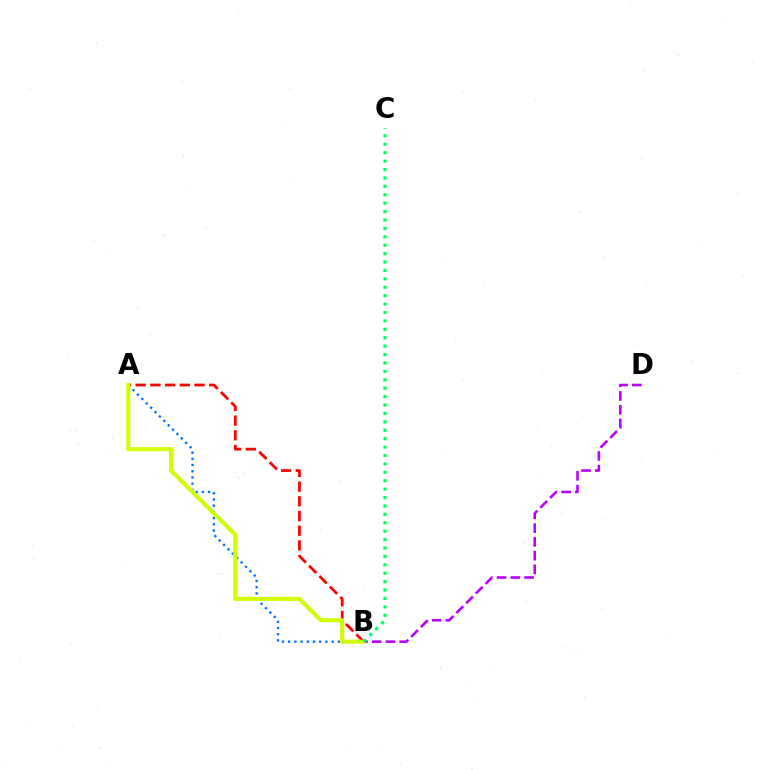{('B', 'D'): [{'color': '#b900ff', 'line_style': 'dashed', 'thickness': 1.87}], ('A', 'B'): [{'color': '#0074ff', 'line_style': 'dotted', 'thickness': 1.69}, {'color': '#ff0000', 'line_style': 'dashed', 'thickness': 2.0}, {'color': '#d1ff00', 'line_style': 'solid', 'thickness': 2.95}], ('B', 'C'): [{'color': '#00ff5c', 'line_style': 'dotted', 'thickness': 2.29}]}